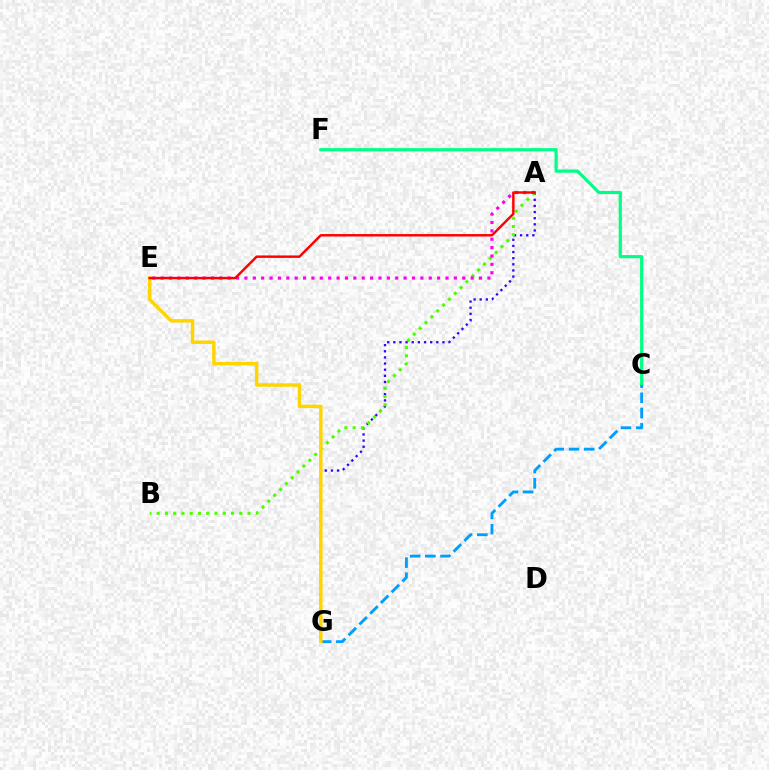{('A', 'G'): [{'color': '#3700ff', 'line_style': 'dotted', 'thickness': 1.67}], ('C', 'F'): [{'color': '#00ff86', 'line_style': 'solid', 'thickness': 2.29}], ('A', 'B'): [{'color': '#4fff00', 'line_style': 'dotted', 'thickness': 2.25}], ('C', 'G'): [{'color': '#009eff', 'line_style': 'dashed', 'thickness': 2.07}], ('E', 'G'): [{'color': '#ffd500', 'line_style': 'solid', 'thickness': 2.5}], ('A', 'E'): [{'color': '#ff00ed', 'line_style': 'dotted', 'thickness': 2.28}, {'color': '#ff0000', 'line_style': 'solid', 'thickness': 1.76}]}